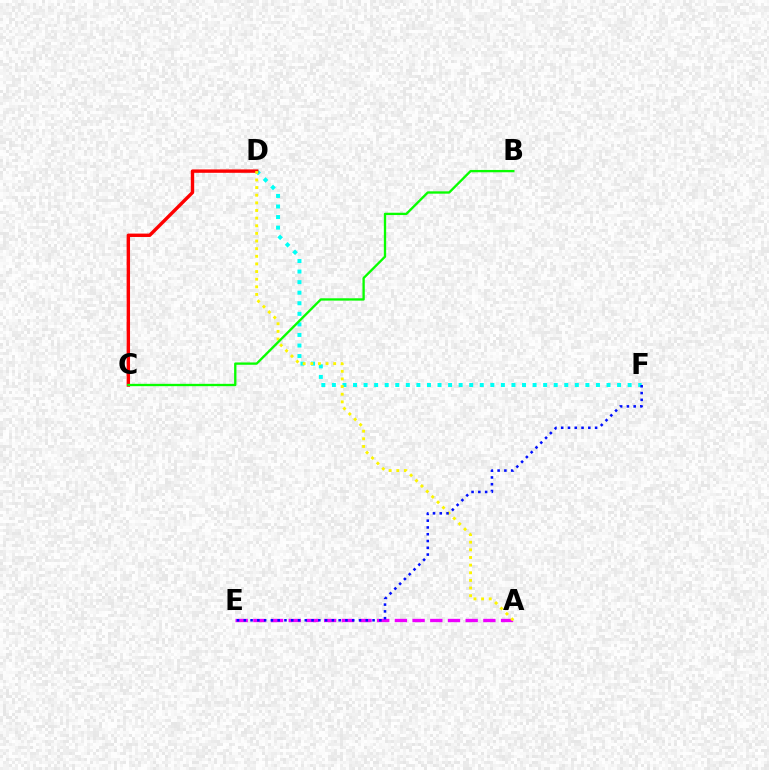{('D', 'F'): [{'color': '#00fff6', 'line_style': 'dotted', 'thickness': 2.87}], ('A', 'E'): [{'color': '#ee00ff', 'line_style': 'dashed', 'thickness': 2.4}], ('C', 'D'): [{'color': '#ff0000', 'line_style': 'solid', 'thickness': 2.45}], ('A', 'D'): [{'color': '#fcf500', 'line_style': 'dotted', 'thickness': 2.07}], ('B', 'C'): [{'color': '#08ff00', 'line_style': 'solid', 'thickness': 1.68}], ('E', 'F'): [{'color': '#0010ff', 'line_style': 'dotted', 'thickness': 1.84}]}